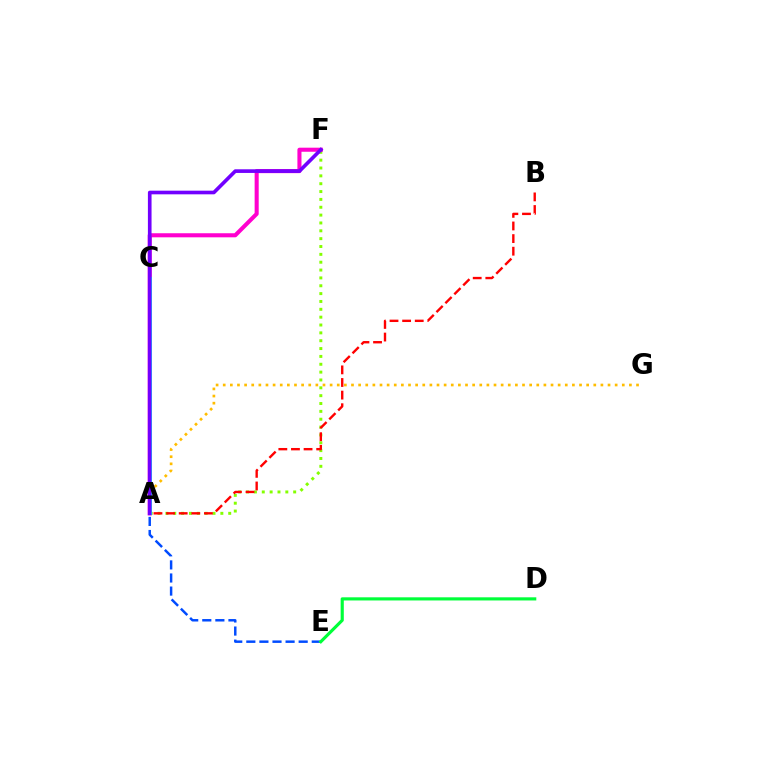{('A', 'E'): [{'color': '#004bff', 'line_style': 'dashed', 'thickness': 1.78}], ('A', 'F'): [{'color': '#84ff00', 'line_style': 'dotted', 'thickness': 2.13}, {'color': '#ff00cf', 'line_style': 'solid', 'thickness': 2.93}, {'color': '#7200ff', 'line_style': 'solid', 'thickness': 2.63}], ('D', 'E'): [{'color': '#00ff39', 'line_style': 'solid', 'thickness': 2.27}], ('A', 'C'): [{'color': '#00fff6', 'line_style': 'solid', 'thickness': 2.18}], ('A', 'B'): [{'color': '#ff0000', 'line_style': 'dashed', 'thickness': 1.71}], ('A', 'G'): [{'color': '#ffbd00', 'line_style': 'dotted', 'thickness': 1.94}]}